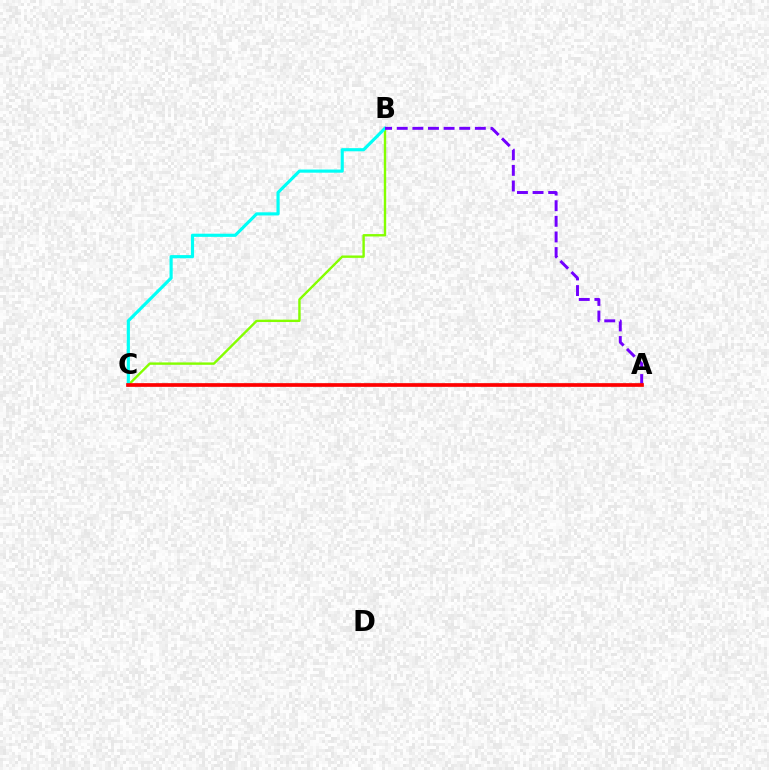{('B', 'C'): [{'color': '#84ff00', 'line_style': 'solid', 'thickness': 1.72}, {'color': '#00fff6', 'line_style': 'solid', 'thickness': 2.27}], ('A', 'B'): [{'color': '#7200ff', 'line_style': 'dashed', 'thickness': 2.12}], ('A', 'C'): [{'color': '#ff0000', 'line_style': 'solid', 'thickness': 2.66}]}